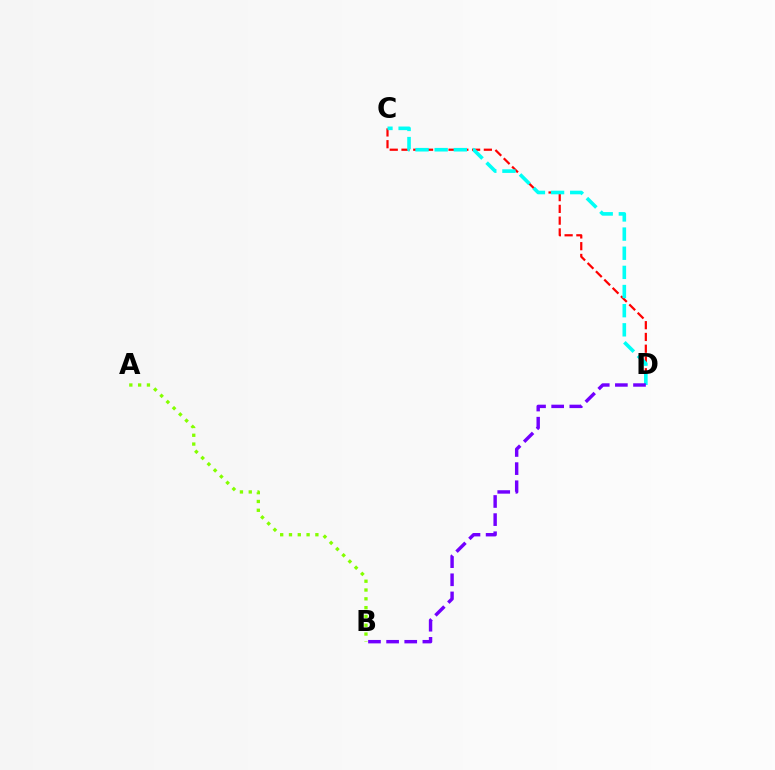{('C', 'D'): [{'color': '#ff0000', 'line_style': 'dashed', 'thickness': 1.6}, {'color': '#00fff6', 'line_style': 'dashed', 'thickness': 2.6}], ('A', 'B'): [{'color': '#84ff00', 'line_style': 'dotted', 'thickness': 2.39}], ('B', 'D'): [{'color': '#7200ff', 'line_style': 'dashed', 'thickness': 2.46}]}